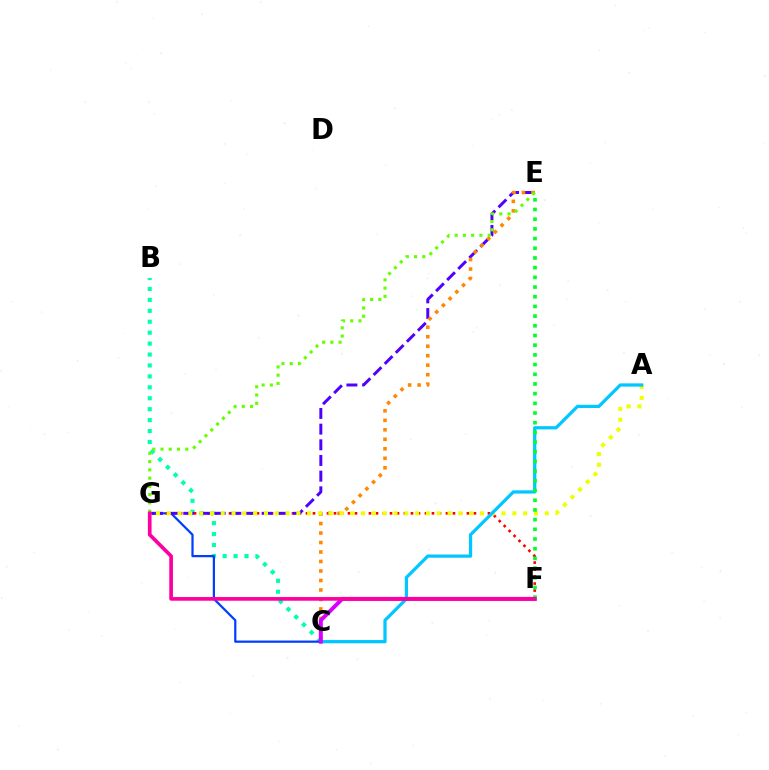{('B', 'C'): [{'color': '#00ffaf', 'line_style': 'dotted', 'thickness': 2.97}], ('C', 'G'): [{'color': '#003fff', 'line_style': 'solid', 'thickness': 1.61}], ('F', 'G'): [{'color': '#ff0000', 'line_style': 'dotted', 'thickness': 1.9}, {'color': '#ff00a0', 'line_style': 'solid', 'thickness': 2.65}], ('E', 'G'): [{'color': '#4f00ff', 'line_style': 'dashed', 'thickness': 2.13}, {'color': '#66ff00', 'line_style': 'dotted', 'thickness': 2.24}], ('C', 'E'): [{'color': '#ff8800', 'line_style': 'dotted', 'thickness': 2.58}], ('A', 'G'): [{'color': '#eeff00', 'line_style': 'dotted', 'thickness': 2.93}], ('A', 'C'): [{'color': '#00c7ff', 'line_style': 'solid', 'thickness': 2.33}], ('C', 'F'): [{'color': '#d600ff', 'line_style': 'solid', 'thickness': 2.84}], ('E', 'F'): [{'color': '#00ff27', 'line_style': 'dotted', 'thickness': 2.63}]}